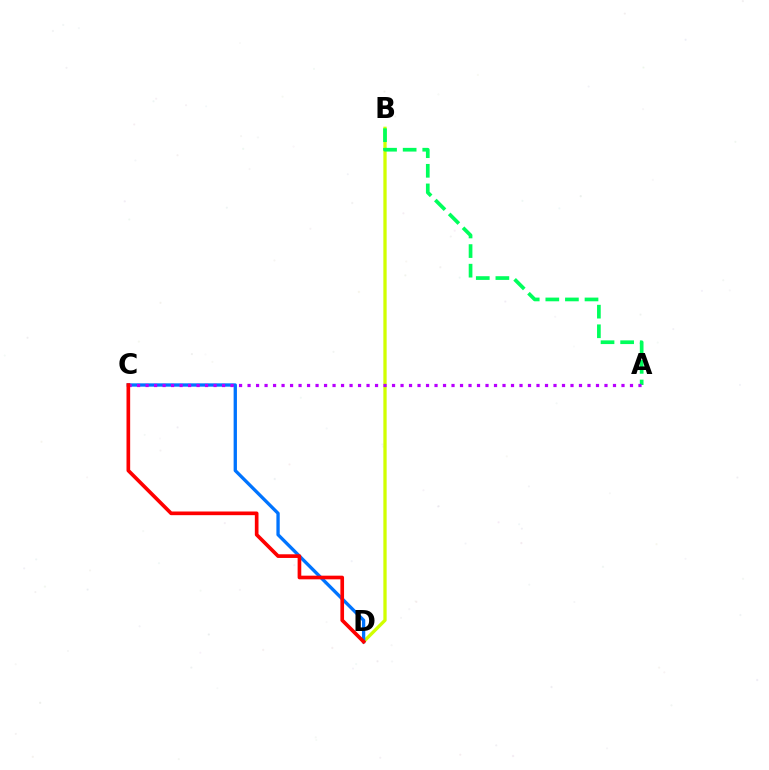{('B', 'D'): [{'color': '#d1ff00', 'line_style': 'solid', 'thickness': 2.37}], ('C', 'D'): [{'color': '#0074ff', 'line_style': 'solid', 'thickness': 2.39}, {'color': '#ff0000', 'line_style': 'solid', 'thickness': 2.64}], ('A', 'B'): [{'color': '#00ff5c', 'line_style': 'dashed', 'thickness': 2.66}], ('A', 'C'): [{'color': '#b900ff', 'line_style': 'dotted', 'thickness': 2.31}]}